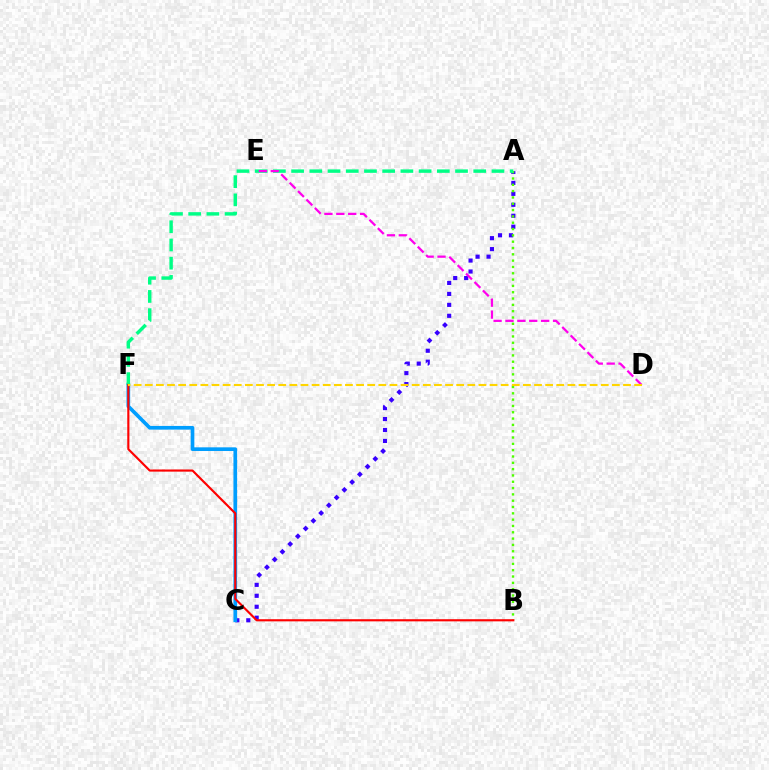{('A', 'C'): [{'color': '#3700ff', 'line_style': 'dotted', 'thickness': 2.97}], ('A', 'B'): [{'color': '#4fff00', 'line_style': 'dotted', 'thickness': 1.72}], ('C', 'F'): [{'color': '#009eff', 'line_style': 'solid', 'thickness': 2.65}], ('A', 'F'): [{'color': '#00ff86', 'line_style': 'dashed', 'thickness': 2.47}], ('B', 'F'): [{'color': '#ff0000', 'line_style': 'solid', 'thickness': 1.54}], ('D', 'E'): [{'color': '#ff00ed', 'line_style': 'dashed', 'thickness': 1.62}], ('D', 'F'): [{'color': '#ffd500', 'line_style': 'dashed', 'thickness': 1.51}]}